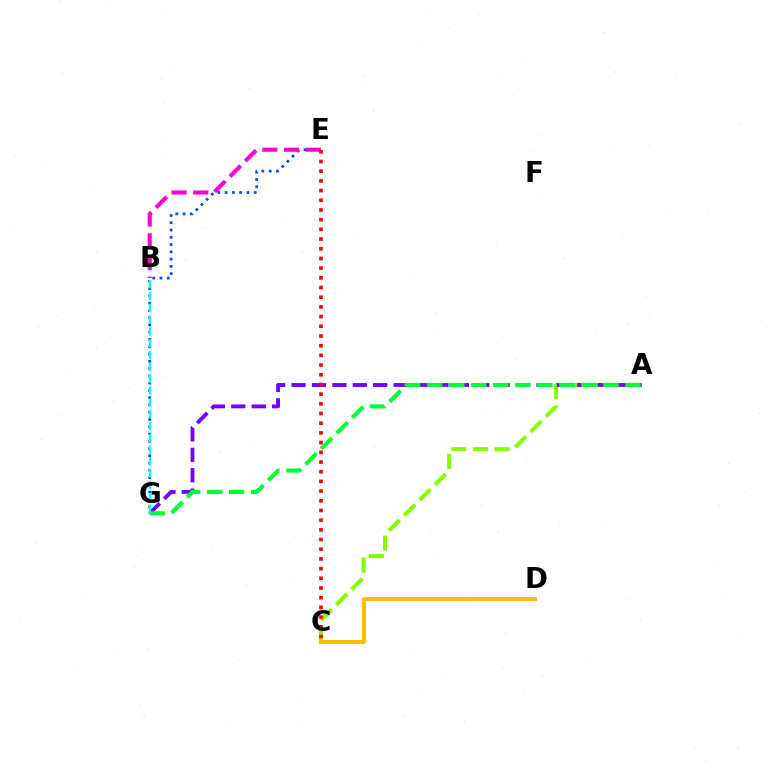{('A', 'C'): [{'color': '#84ff00', 'line_style': 'dashed', 'thickness': 2.95}], ('E', 'G'): [{'color': '#004bff', 'line_style': 'dotted', 'thickness': 1.98}], ('B', 'E'): [{'color': '#ff00cf', 'line_style': 'dashed', 'thickness': 2.95}], ('A', 'G'): [{'color': '#7200ff', 'line_style': 'dashed', 'thickness': 2.77}, {'color': '#00ff39', 'line_style': 'dashed', 'thickness': 2.99}], ('B', 'G'): [{'color': '#00fff6', 'line_style': 'dashed', 'thickness': 1.61}], ('C', 'E'): [{'color': '#ff0000', 'line_style': 'dotted', 'thickness': 2.63}], ('C', 'D'): [{'color': '#ffbd00', 'line_style': 'solid', 'thickness': 2.85}]}